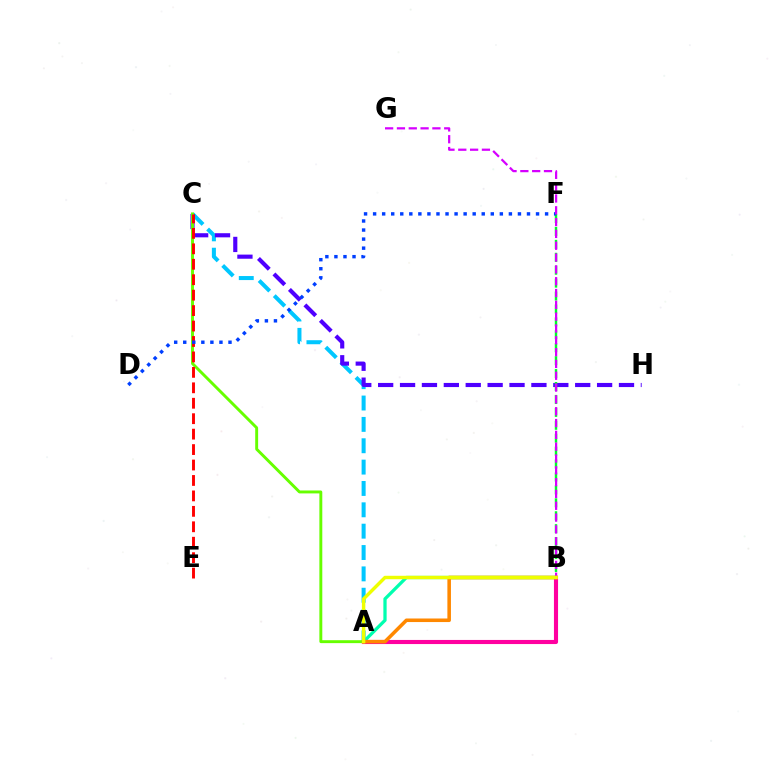{('A', 'B'): [{'color': '#00ffaf', 'line_style': 'solid', 'thickness': 2.35}, {'color': '#ff00a0', 'line_style': 'solid', 'thickness': 2.96}, {'color': '#ff8800', 'line_style': 'solid', 'thickness': 2.56}, {'color': '#eeff00', 'line_style': 'solid', 'thickness': 2.47}], ('A', 'C'): [{'color': '#00c7ff', 'line_style': 'dashed', 'thickness': 2.9}, {'color': '#66ff00', 'line_style': 'solid', 'thickness': 2.1}], ('C', 'H'): [{'color': '#4f00ff', 'line_style': 'dashed', 'thickness': 2.97}], ('B', 'F'): [{'color': '#00ff27', 'line_style': 'dashed', 'thickness': 1.76}], ('C', 'E'): [{'color': '#ff0000', 'line_style': 'dashed', 'thickness': 2.1}], ('D', 'F'): [{'color': '#003fff', 'line_style': 'dotted', 'thickness': 2.46}], ('B', 'G'): [{'color': '#d600ff', 'line_style': 'dashed', 'thickness': 1.61}]}